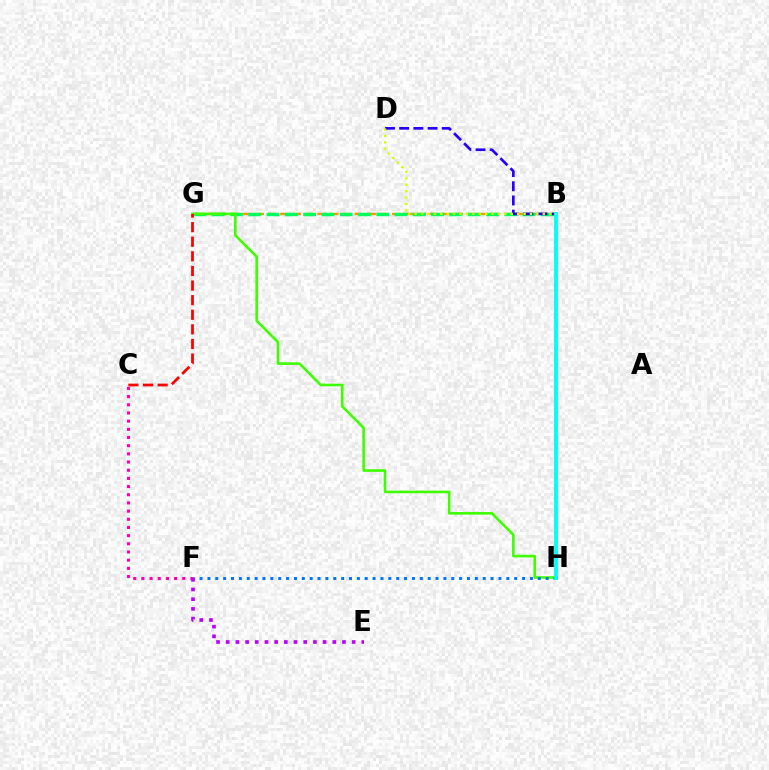{('B', 'G'): [{'color': '#ff9400', 'line_style': 'dashed', 'thickness': 1.69}, {'color': '#00ff5c', 'line_style': 'dashed', 'thickness': 2.48}], ('C', 'F'): [{'color': '#ff00ac', 'line_style': 'dotted', 'thickness': 2.22}], ('G', 'H'): [{'color': '#3dff00', 'line_style': 'solid', 'thickness': 1.87}], ('F', 'H'): [{'color': '#0074ff', 'line_style': 'dotted', 'thickness': 2.14}], ('B', 'D'): [{'color': '#2500ff', 'line_style': 'dashed', 'thickness': 1.93}, {'color': '#d1ff00', 'line_style': 'dotted', 'thickness': 1.74}], ('E', 'F'): [{'color': '#b900ff', 'line_style': 'dotted', 'thickness': 2.63}], ('C', 'G'): [{'color': '#ff0000', 'line_style': 'dashed', 'thickness': 1.98}], ('B', 'H'): [{'color': '#00fff6', 'line_style': 'solid', 'thickness': 2.78}]}